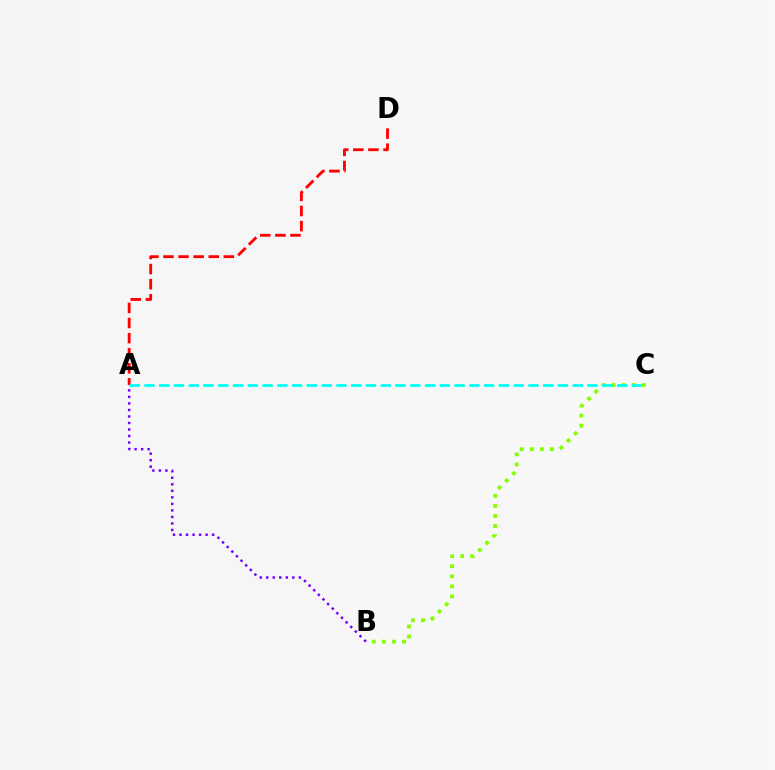{('A', 'D'): [{'color': '#ff0000', 'line_style': 'dashed', 'thickness': 2.05}], ('B', 'C'): [{'color': '#84ff00', 'line_style': 'dotted', 'thickness': 2.74}], ('A', 'C'): [{'color': '#00fff6', 'line_style': 'dashed', 'thickness': 2.01}], ('A', 'B'): [{'color': '#7200ff', 'line_style': 'dotted', 'thickness': 1.77}]}